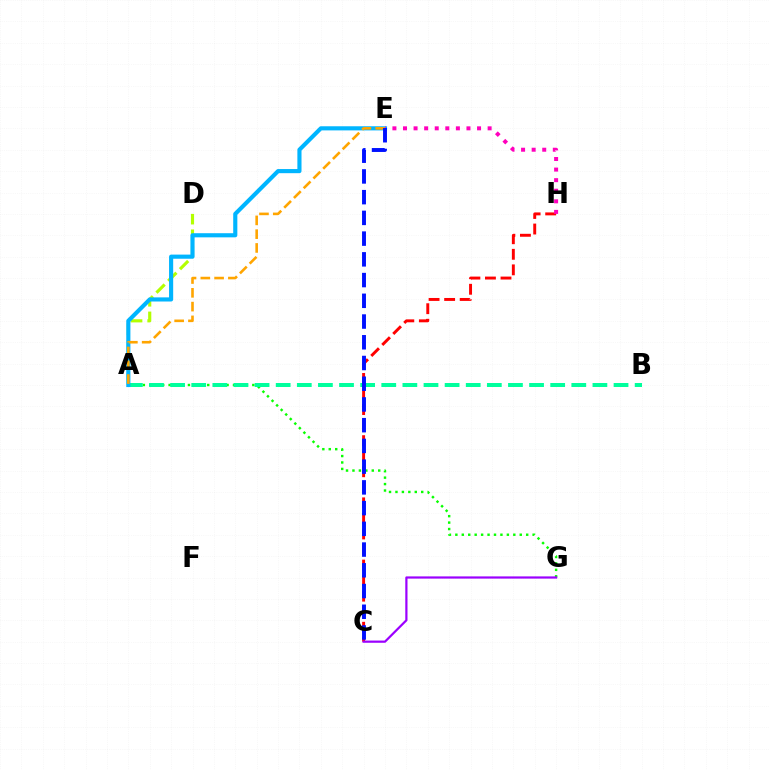{('A', 'G'): [{'color': '#08ff00', 'line_style': 'dotted', 'thickness': 1.75}], ('A', 'D'): [{'color': '#b3ff00', 'line_style': 'dashed', 'thickness': 2.26}], ('A', 'B'): [{'color': '#00ff9d', 'line_style': 'dashed', 'thickness': 2.87}], ('C', 'H'): [{'color': '#ff0000', 'line_style': 'dashed', 'thickness': 2.11}], ('A', 'E'): [{'color': '#00b5ff', 'line_style': 'solid', 'thickness': 2.97}, {'color': '#ffa500', 'line_style': 'dashed', 'thickness': 1.87}], ('E', 'H'): [{'color': '#ff00bd', 'line_style': 'dotted', 'thickness': 2.87}], ('C', 'G'): [{'color': '#9b00ff', 'line_style': 'solid', 'thickness': 1.59}], ('C', 'E'): [{'color': '#0010ff', 'line_style': 'dashed', 'thickness': 2.82}]}